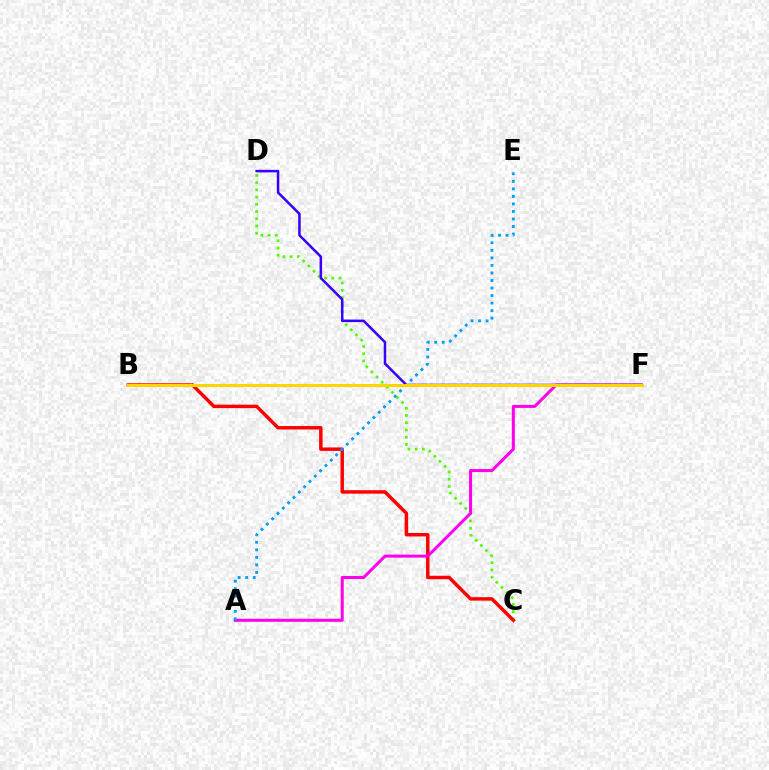{('C', 'D'): [{'color': '#4fff00', 'line_style': 'dotted', 'thickness': 1.96}], ('B', 'C'): [{'color': '#ff0000', 'line_style': 'solid', 'thickness': 2.49}], ('A', 'F'): [{'color': '#ff00ed', 'line_style': 'solid', 'thickness': 2.18}], ('D', 'F'): [{'color': '#3700ff', 'line_style': 'solid', 'thickness': 1.81}], ('B', 'F'): [{'color': '#00ff86', 'line_style': 'solid', 'thickness': 2.16}, {'color': '#ffd500', 'line_style': 'solid', 'thickness': 2.19}], ('A', 'E'): [{'color': '#009eff', 'line_style': 'dotted', 'thickness': 2.05}]}